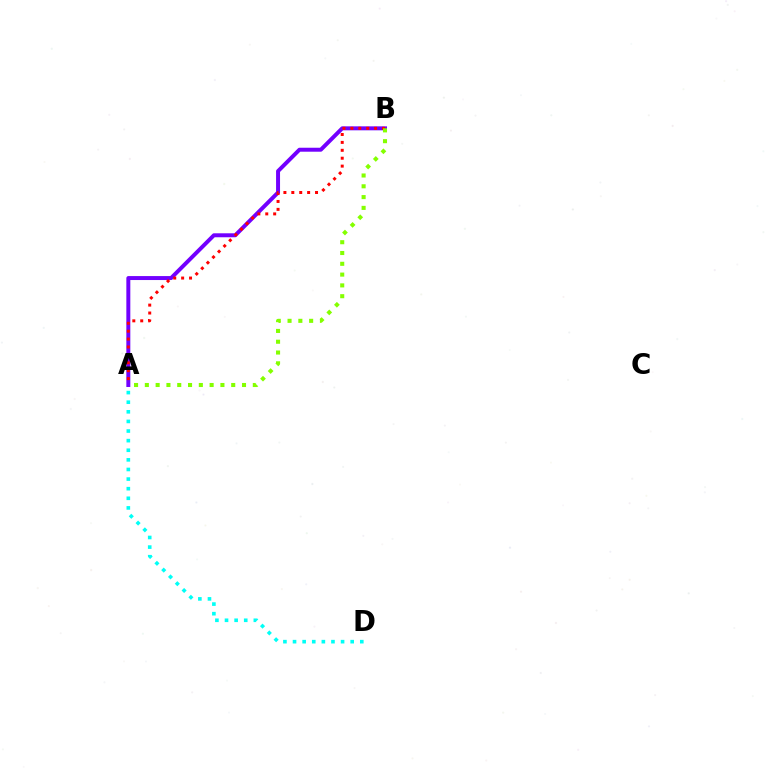{('A', 'D'): [{'color': '#00fff6', 'line_style': 'dotted', 'thickness': 2.61}], ('A', 'B'): [{'color': '#7200ff', 'line_style': 'solid', 'thickness': 2.86}, {'color': '#ff0000', 'line_style': 'dotted', 'thickness': 2.15}, {'color': '#84ff00', 'line_style': 'dotted', 'thickness': 2.93}]}